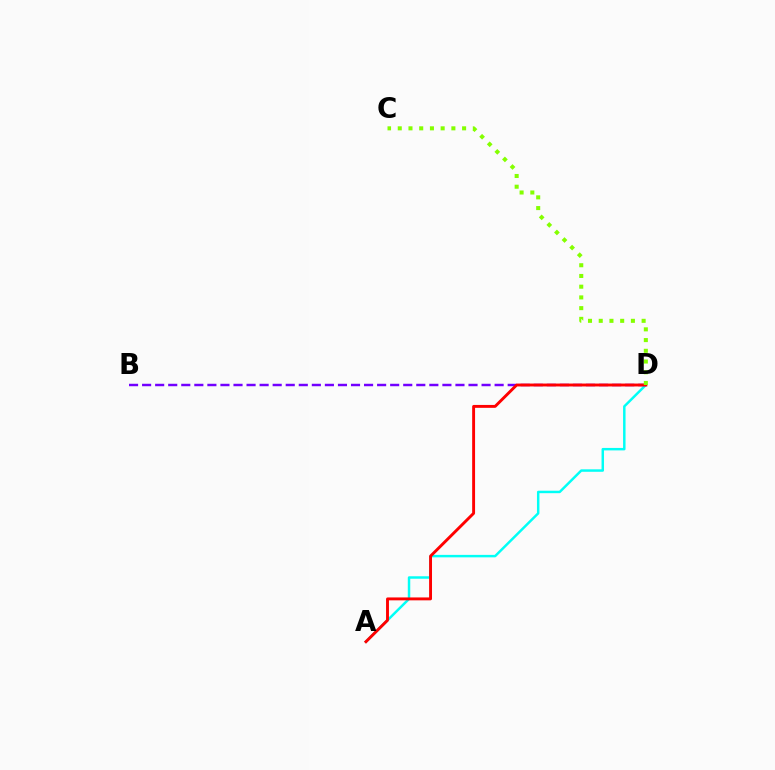{('A', 'D'): [{'color': '#00fff6', 'line_style': 'solid', 'thickness': 1.78}, {'color': '#ff0000', 'line_style': 'solid', 'thickness': 2.09}], ('B', 'D'): [{'color': '#7200ff', 'line_style': 'dashed', 'thickness': 1.77}], ('C', 'D'): [{'color': '#84ff00', 'line_style': 'dotted', 'thickness': 2.91}]}